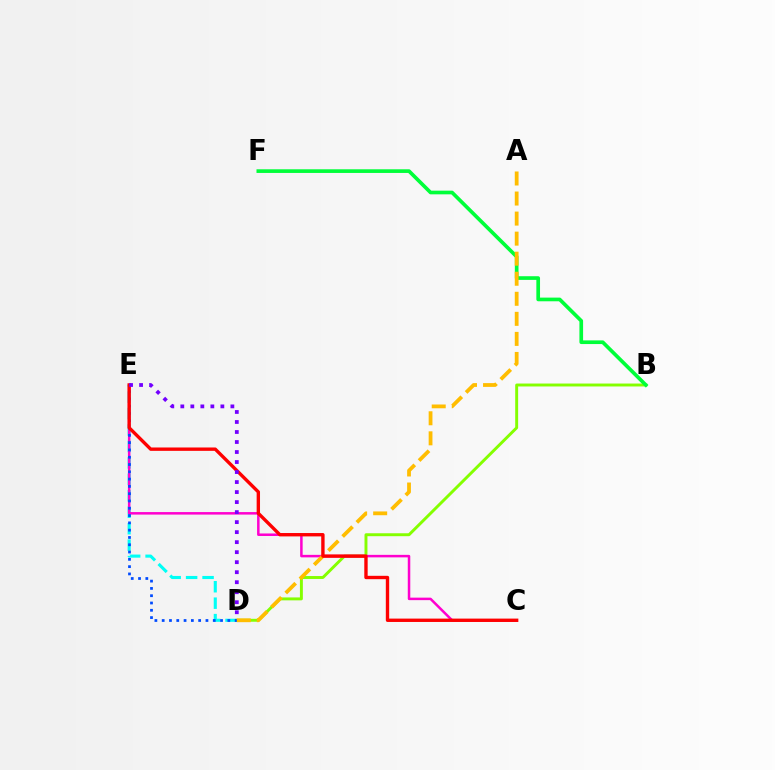{('D', 'E'): [{'color': '#00fff6', 'line_style': 'dashed', 'thickness': 2.23}, {'color': '#004bff', 'line_style': 'dotted', 'thickness': 1.98}, {'color': '#7200ff', 'line_style': 'dotted', 'thickness': 2.72}], ('B', 'D'): [{'color': '#84ff00', 'line_style': 'solid', 'thickness': 2.11}], ('C', 'E'): [{'color': '#ff00cf', 'line_style': 'solid', 'thickness': 1.81}, {'color': '#ff0000', 'line_style': 'solid', 'thickness': 2.42}], ('B', 'F'): [{'color': '#00ff39', 'line_style': 'solid', 'thickness': 2.64}], ('A', 'D'): [{'color': '#ffbd00', 'line_style': 'dashed', 'thickness': 2.72}]}